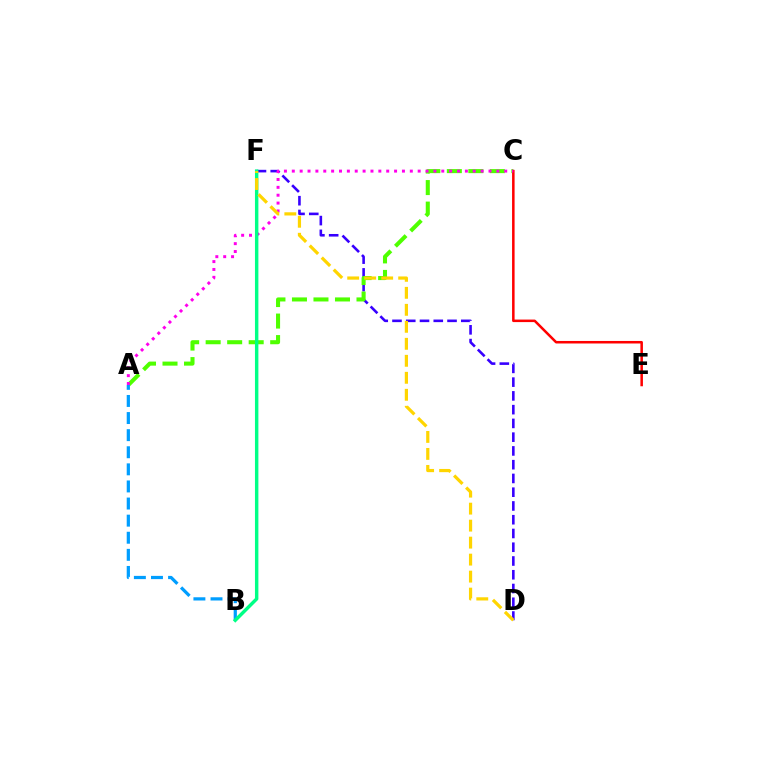{('D', 'F'): [{'color': '#3700ff', 'line_style': 'dashed', 'thickness': 1.87}, {'color': '#ffd500', 'line_style': 'dashed', 'thickness': 2.31}], ('A', 'C'): [{'color': '#4fff00', 'line_style': 'dashed', 'thickness': 2.92}, {'color': '#ff00ed', 'line_style': 'dotted', 'thickness': 2.14}], ('C', 'E'): [{'color': '#ff0000', 'line_style': 'solid', 'thickness': 1.82}], ('A', 'B'): [{'color': '#009eff', 'line_style': 'dashed', 'thickness': 2.32}], ('B', 'F'): [{'color': '#00ff86', 'line_style': 'solid', 'thickness': 2.47}]}